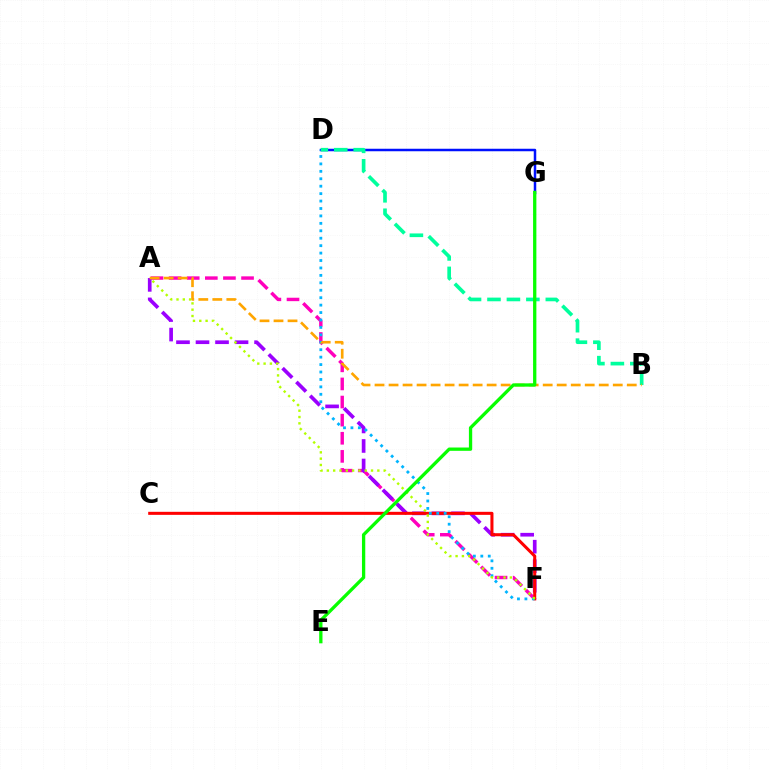{('A', 'F'): [{'color': '#ff00bd', 'line_style': 'dashed', 'thickness': 2.46}, {'color': '#9b00ff', 'line_style': 'dashed', 'thickness': 2.65}, {'color': '#b3ff00', 'line_style': 'dotted', 'thickness': 1.71}], ('C', 'F'): [{'color': '#ff0000', 'line_style': 'solid', 'thickness': 2.19}], ('D', 'G'): [{'color': '#0010ff', 'line_style': 'solid', 'thickness': 1.8}], ('D', 'F'): [{'color': '#00b5ff', 'line_style': 'dotted', 'thickness': 2.02}], ('B', 'D'): [{'color': '#00ff9d', 'line_style': 'dashed', 'thickness': 2.64}], ('A', 'B'): [{'color': '#ffa500', 'line_style': 'dashed', 'thickness': 1.9}], ('E', 'G'): [{'color': '#08ff00', 'line_style': 'solid', 'thickness': 2.37}]}